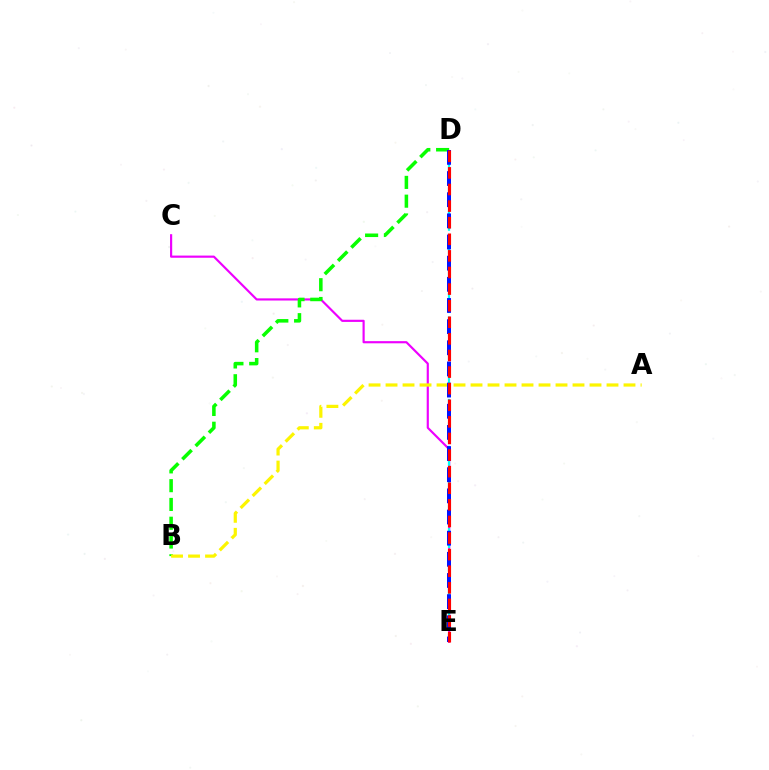{('C', 'E'): [{'color': '#ee00ff', 'line_style': 'solid', 'thickness': 1.56}], ('B', 'D'): [{'color': '#08ff00', 'line_style': 'dashed', 'thickness': 2.55}], ('D', 'E'): [{'color': '#00fff6', 'line_style': 'dashed', 'thickness': 1.6}, {'color': '#0010ff', 'line_style': 'dashed', 'thickness': 2.87}, {'color': '#ff0000', 'line_style': 'dashed', 'thickness': 2.25}], ('A', 'B'): [{'color': '#fcf500', 'line_style': 'dashed', 'thickness': 2.31}]}